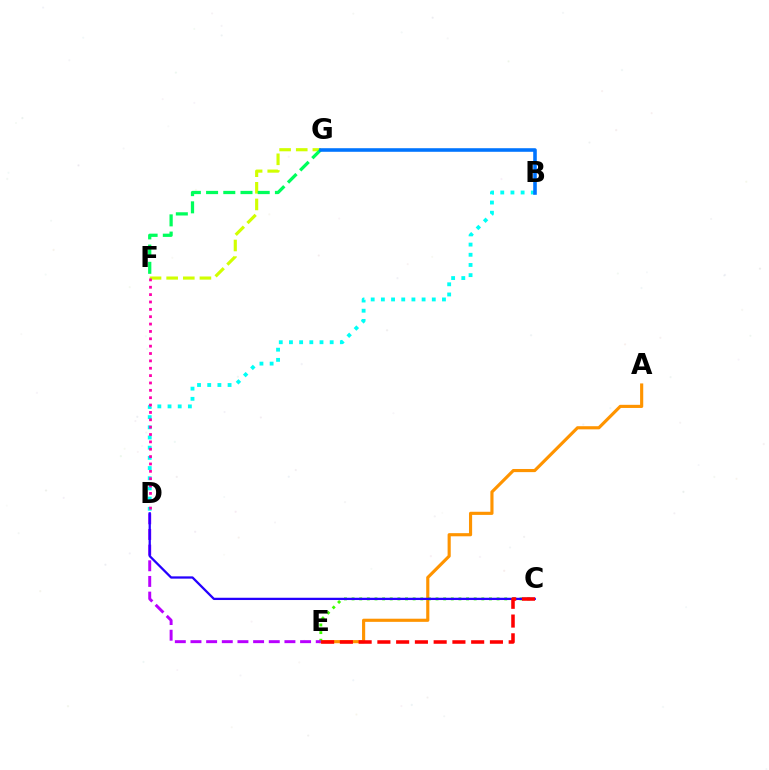{('A', 'E'): [{'color': '#ff9400', 'line_style': 'solid', 'thickness': 2.26}], ('F', 'G'): [{'color': '#d1ff00', 'line_style': 'dashed', 'thickness': 2.26}, {'color': '#00ff5c', 'line_style': 'dashed', 'thickness': 2.34}], ('C', 'E'): [{'color': '#3dff00', 'line_style': 'dotted', 'thickness': 2.07}, {'color': '#ff0000', 'line_style': 'dashed', 'thickness': 2.55}], ('D', 'E'): [{'color': '#b900ff', 'line_style': 'dashed', 'thickness': 2.13}], ('B', 'D'): [{'color': '#00fff6', 'line_style': 'dotted', 'thickness': 2.77}], ('D', 'F'): [{'color': '#ff00ac', 'line_style': 'dotted', 'thickness': 2.0}], ('C', 'D'): [{'color': '#2500ff', 'line_style': 'solid', 'thickness': 1.64}], ('B', 'G'): [{'color': '#0074ff', 'line_style': 'solid', 'thickness': 2.58}]}